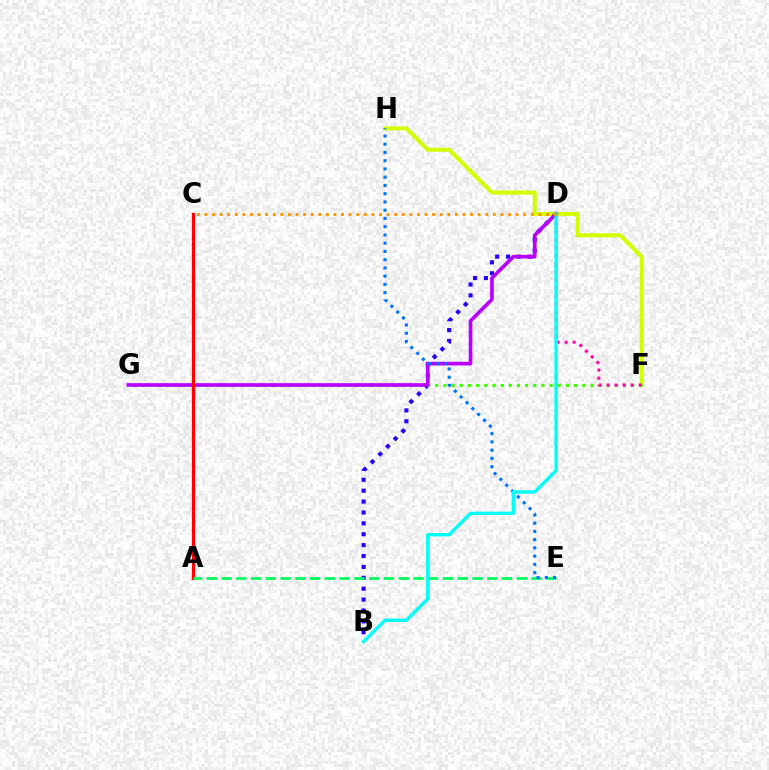{('F', 'H'): [{'color': '#d1ff00', 'line_style': 'solid', 'thickness': 2.9}], ('B', 'D'): [{'color': '#2500ff', 'line_style': 'dotted', 'thickness': 2.96}, {'color': '#00fff6', 'line_style': 'solid', 'thickness': 2.42}], ('F', 'G'): [{'color': '#3dff00', 'line_style': 'dotted', 'thickness': 2.22}], ('D', 'G'): [{'color': '#b900ff', 'line_style': 'solid', 'thickness': 2.64}], ('A', 'C'): [{'color': '#ff0000', 'line_style': 'solid', 'thickness': 2.34}], ('D', 'F'): [{'color': '#ff00ac', 'line_style': 'dotted', 'thickness': 2.18}], ('A', 'E'): [{'color': '#00ff5c', 'line_style': 'dashed', 'thickness': 2.01}], ('E', 'H'): [{'color': '#0074ff', 'line_style': 'dotted', 'thickness': 2.24}], ('C', 'D'): [{'color': '#ff9400', 'line_style': 'dotted', 'thickness': 2.06}]}